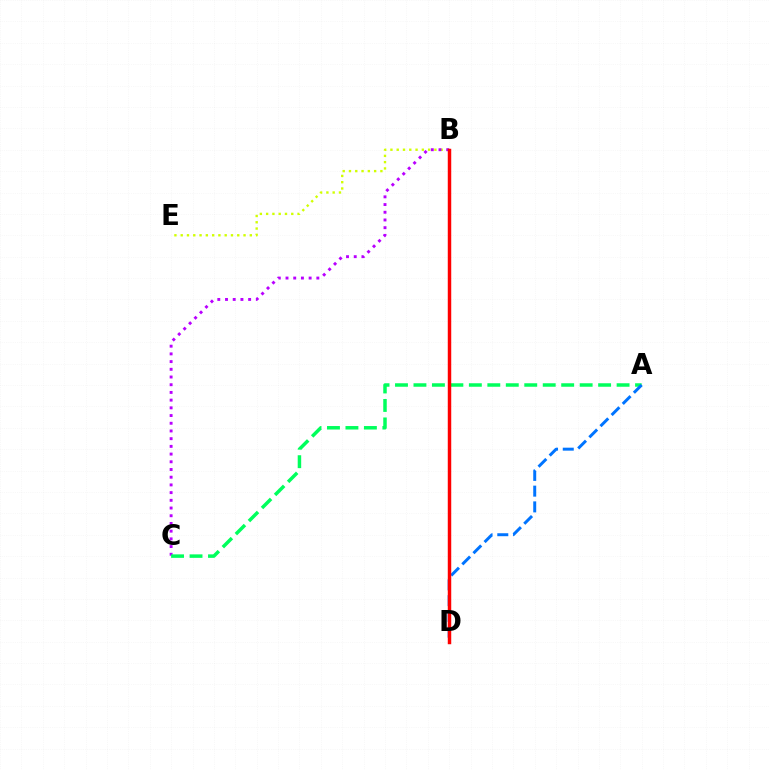{('B', 'E'): [{'color': '#d1ff00', 'line_style': 'dotted', 'thickness': 1.71}], ('B', 'C'): [{'color': '#b900ff', 'line_style': 'dotted', 'thickness': 2.09}], ('A', 'C'): [{'color': '#00ff5c', 'line_style': 'dashed', 'thickness': 2.51}], ('A', 'D'): [{'color': '#0074ff', 'line_style': 'dashed', 'thickness': 2.14}], ('B', 'D'): [{'color': '#ff0000', 'line_style': 'solid', 'thickness': 2.49}]}